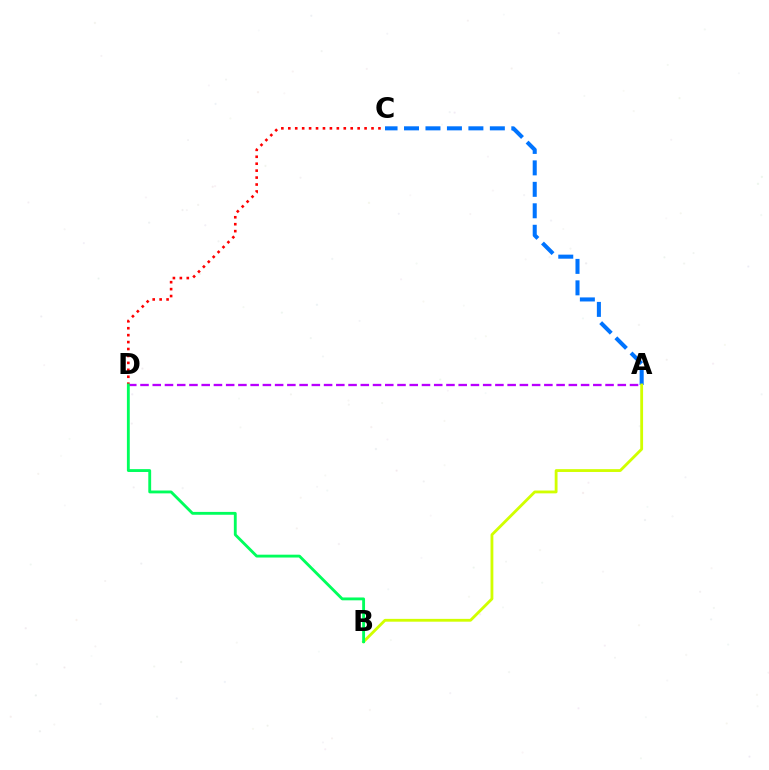{('A', 'D'): [{'color': '#b900ff', 'line_style': 'dashed', 'thickness': 1.66}], ('A', 'C'): [{'color': '#0074ff', 'line_style': 'dashed', 'thickness': 2.92}], ('A', 'B'): [{'color': '#d1ff00', 'line_style': 'solid', 'thickness': 2.03}], ('C', 'D'): [{'color': '#ff0000', 'line_style': 'dotted', 'thickness': 1.88}], ('B', 'D'): [{'color': '#00ff5c', 'line_style': 'solid', 'thickness': 2.05}]}